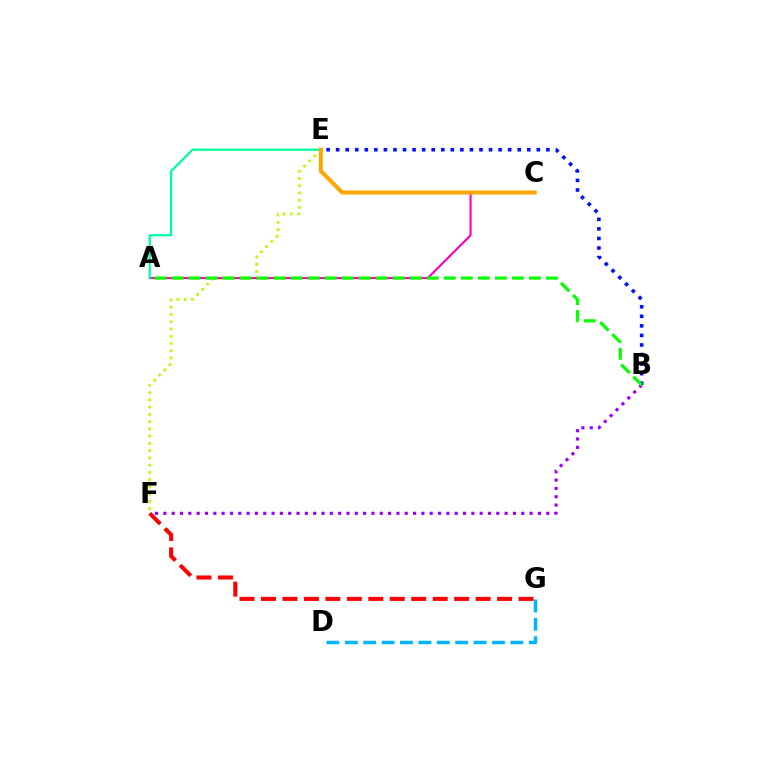{('F', 'G'): [{'color': '#ff0000', 'line_style': 'dashed', 'thickness': 2.92}], ('E', 'F'): [{'color': '#b3ff00', 'line_style': 'dotted', 'thickness': 1.97}], ('A', 'C'): [{'color': '#ff00bd', 'line_style': 'solid', 'thickness': 1.54}], ('D', 'G'): [{'color': '#00b5ff', 'line_style': 'dashed', 'thickness': 2.5}], ('A', 'E'): [{'color': '#00ff9d', 'line_style': 'solid', 'thickness': 1.62}], ('B', 'F'): [{'color': '#9b00ff', 'line_style': 'dotted', 'thickness': 2.26}], ('B', 'E'): [{'color': '#0010ff', 'line_style': 'dotted', 'thickness': 2.6}], ('A', 'B'): [{'color': '#08ff00', 'line_style': 'dashed', 'thickness': 2.31}], ('C', 'E'): [{'color': '#ffa500', 'line_style': 'solid', 'thickness': 2.9}]}